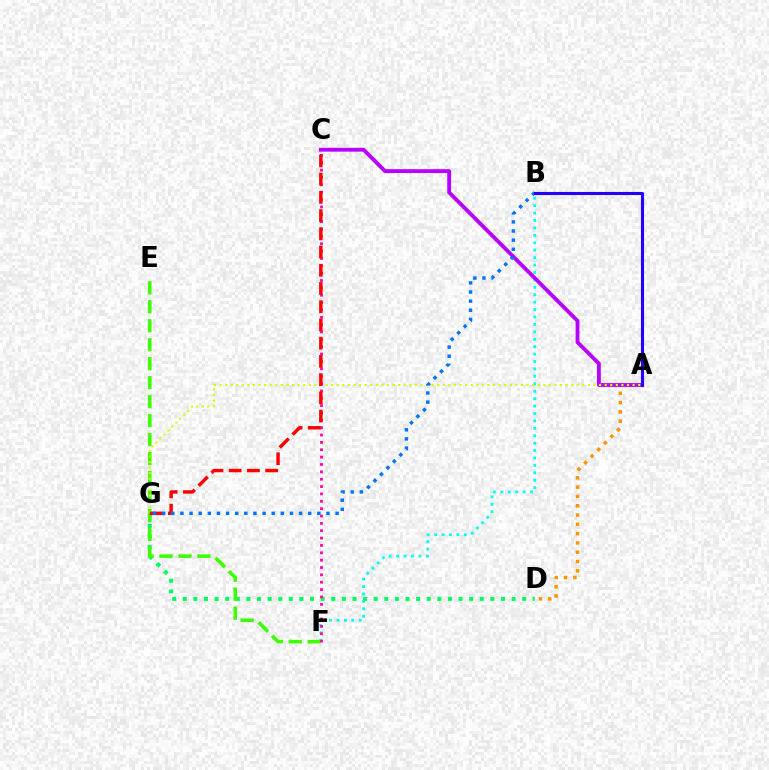{('A', 'D'): [{'color': '#ff9400', 'line_style': 'dotted', 'thickness': 2.53}], ('B', 'F'): [{'color': '#00fff6', 'line_style': 'dotted', 'thickness': 2.02}], ('D', 'G'): [{'color': '#00ff5c', 'line_style': 'dotted', 'thickness': 2.88}], ('E', 'F'): [{'color': '#3dff00', 'line_style': 'dashed', 'thickness': 2.58}], ('A', 'C'): [{'color': '#b900ff', 'line_style': 'solid', 'thickness': 2.77}], ('C', 'F'): [{'color': '#ff00ac', 'line_style': 'dotted', 'thickness': 2.0}], ('A', 'G'): [{'color': '#d1ff00', 'line_style': 'dotted', 'thickness': 1.52}], ('C', 'G'): [{'color': '#ff0000', 'line_style': 'dashed', 'thickness': 2.48}], ('B', 'G'): [{'color': '#0074ff', 'line_style': 'dotted', 'thickness': 2.48}], ('A', 'B'): [{'color': '#2500ff', 'line_style': 'solid', 'thickness': 2.23}]}